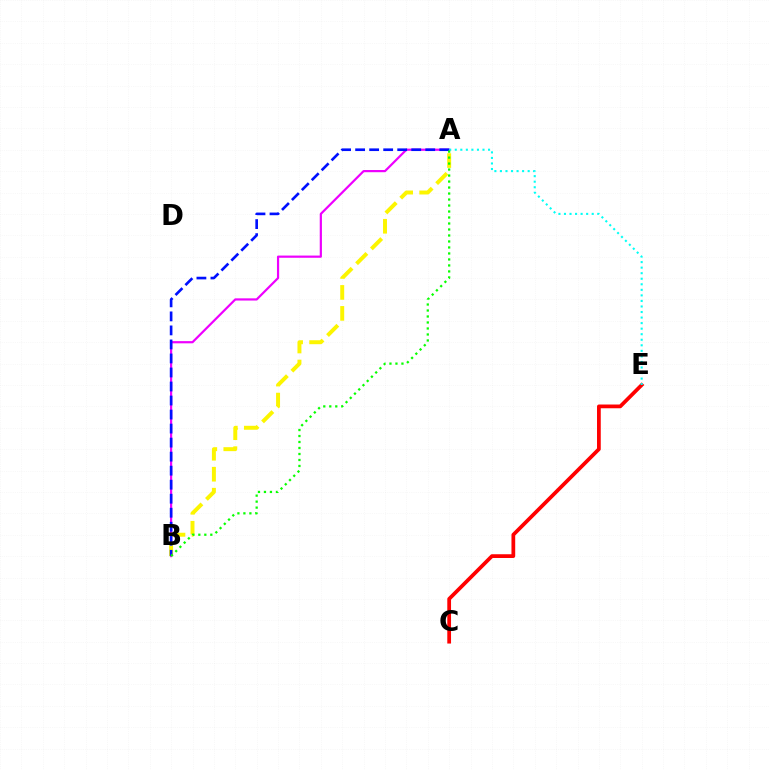{('A', 'B'): [{'color': '#ee00ff', 'line_style': 'solid', 'thickness': 1.58}, {'color': '#fcf500', 'line_style': 'dashed', 'thickness': 2.85}, {'color': '#0010ff', 'line_style': 'dashed', 'thickness': 1.91}, {'color': '#08ff00', 'line_style': 'dotted', 'thickness': 1.63}], ('C', 'E'): [{'color': '#ff0000', 'line_style': 'solid', 'thickness': 2.7}], ('A', 'E'): [{'color': '#00fff6', 'line_style': 'dotted', 'thickness': 1.51}]}